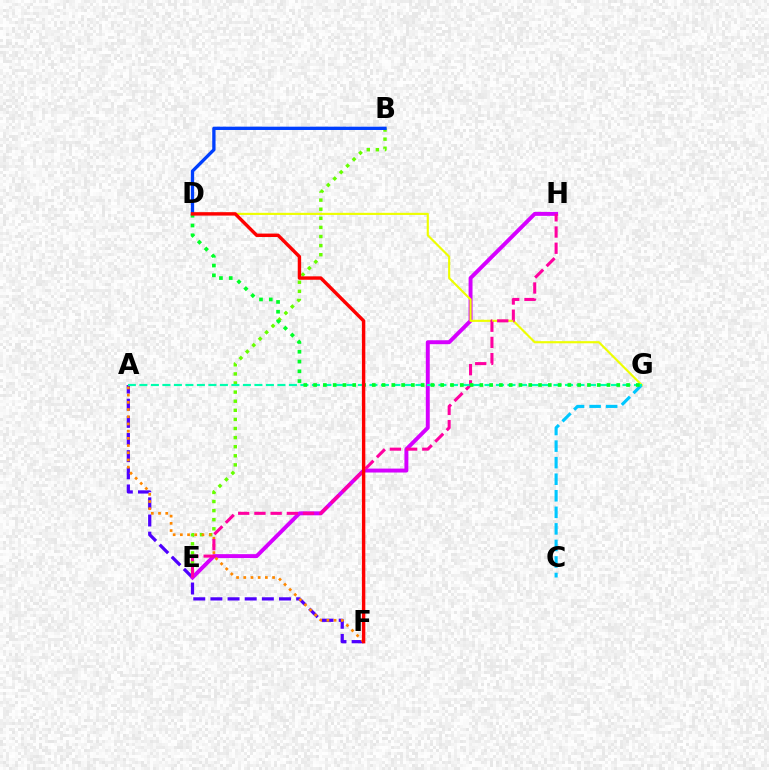{('C', 'G'): [{'color': '#00c7ff', 'line_style': 'dashed', 'thickness': 2.25}], ('A', 'F'): [{'color': '#4f00ff', 'line_style': 'dashed', 'thickness': 2.33}, {'color': '#ff8800', 'line_style': 'dotted', 'thickness': 1.96}], ('E', 'H'): [{'color': '#d600ff', 'line_style': 'solid', 'thickness': 2.83}, {'color': '#ff00a0', 'line_style': 'dashed', 'thickness': 2.2}], ('B', 'E'): [{'color': '#66ff00', 'line_style': 'dotted', 'thickness': 2.47}], ('B', 'D'): [{'color': '#003fff', 'line_style': 'solid', 'thickness': 2.38}], ('D', 'G'): [{'color': '#eeff00', 'line_style': 'solid', 'thickness': 1.54}, {'color': '#00ff27', 'line_style': 'dotted', 'thickness': 2.66}], ('A', 'G'): [{'color': '#00ffaf', 'line_style': 'dashed', 'thickness': 1.56}], ('D', 'F'): [{'color': '#ff0000', 'line_style': 'solid', 'thickness': 2.46}]}